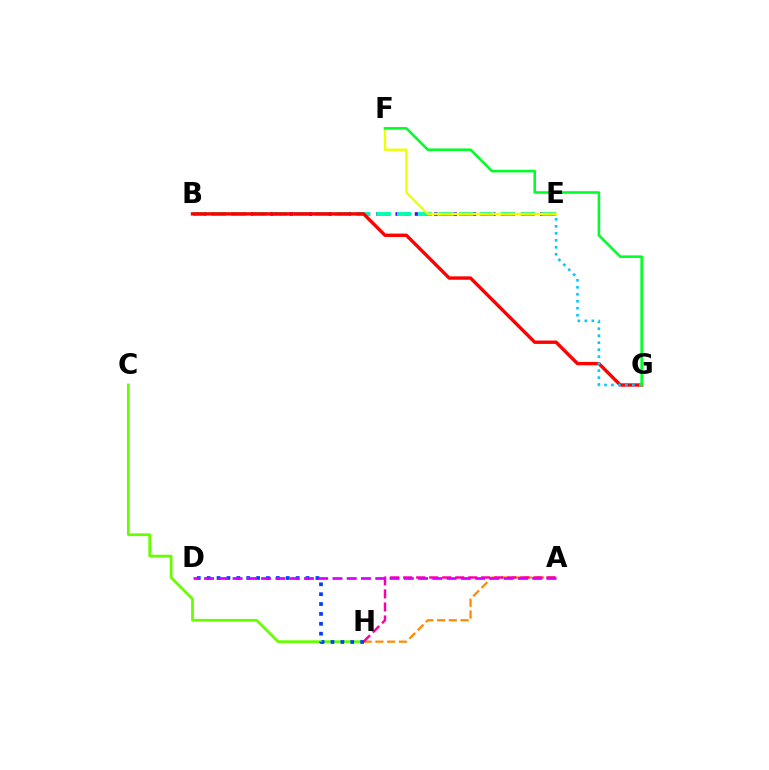{('B', 'E'): [{'color': '#4f00ff', 'line_style': 'dotted', 'thickness': 2.62}, {'color': '#00ffaf', 'line_style': 'dashed', 'thickness': 2.81}], ('C', 'H'): [{'color': '#66ff00', 'line_style': 'solid', 'thickness': 1.98}], ('A', 'H'): [{'color': '#ff8800', 'line_style': 'dashed', 'thickness': 1.6}, {'color': '#ff00a0', 'line_style': 'dashed', 'thickness': 1.77}], ('B', 'G'): [{'color': '#ff0000', 'line_style': 'solid', 'thickness': 2.43}], ('E', 'G'): [{'color': '#00c7ff', 'line_style': 'dotted', 'thickness': 1.9}], ('E', 'F'): [{'color': '#eeff00', 'line_style': 'solid', 'thickness': 1.69}], ('D', 'H'): [{'color': '#003fff', 'line_style': 'dotted', 'thickness': 2.69}], ('F', 'G'): [{'color': '#00ff27', 'line_style': 'solid', 'thickness': 1.85}], ('A', 'D'): [{'color': '#d600ff', 'line_style': 'dashed', 'thickness': 1.94}]}